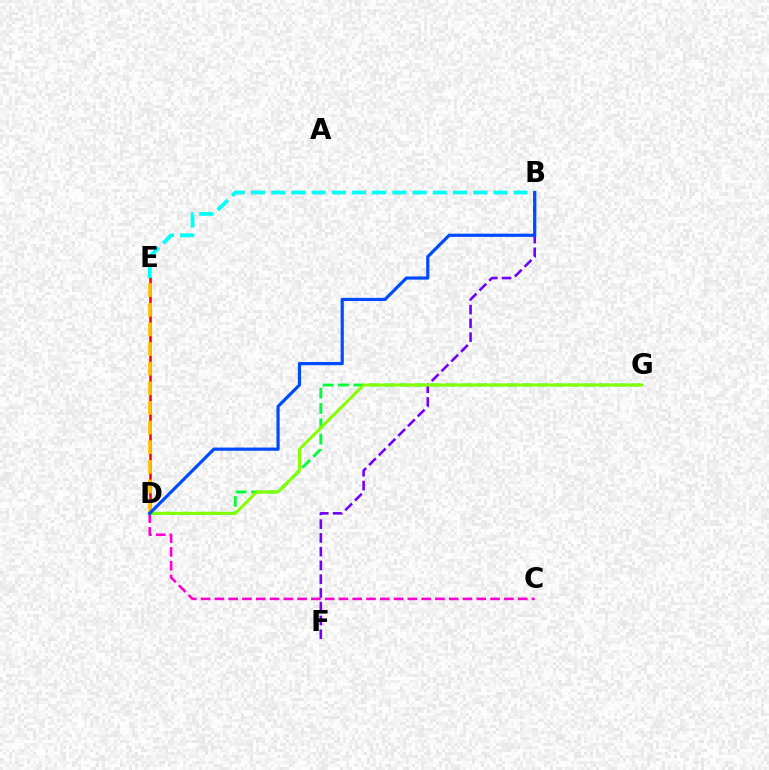{('D', 'G'): [{'color': '#00ff39', 'line_style': 'dashed', 'thickness': 2.08}, {'color': '#84ff00', 'line_style': 'solid', 'thickness': 2.15}], ('C', 'D'): [{'color': '#ff00cf', 'line_style': 'dashed', 'thickness': 1.87}], ('D', 'E'): [{'color': '#ff0000', 'line_style': 'solid', 'thickness': 1.84}, {'color': '#ffbd00', 'line_style': 'dashed', 'thickness': 2.67}], ('B', 'F'): [{'color': '#7200ff', 'line_style': 'dashed', 'thickness': 1.87}], ('B', 'E'): [{'color': '#00fff6', 'line_style': 'dashed', 'thickness': 2.75}], ('B', 'D'): [{'color': '#004bff', 'line_style': 'solid', 'thickness': 2.3}]}